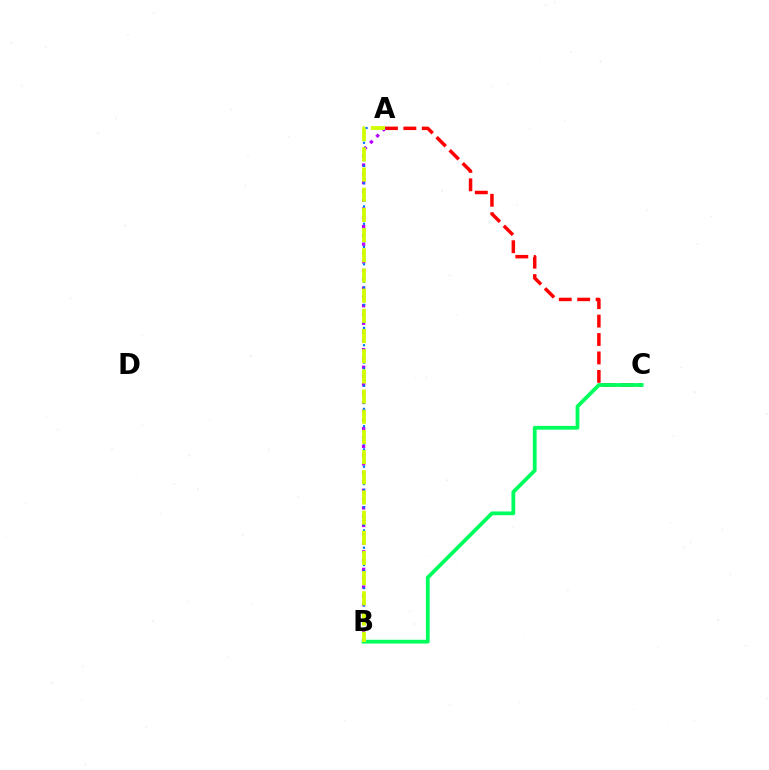{('A', 'C'): [{'color': '#ff0000', 'line_style': 'dashed', 'thickness': 2.5}], ('A', 'B'): [{'color': '#b900ff', 'line_style': 'dotted', 'thickness': 2.39}, {'color': '#0074ff', 'line_style': 'dotted', 'thickness': 1.57}, {'color': '#d1ff00', 'line_style': 'dashed', 'thickness': 2.74}], ('B', 'C'): [{'color': '#00ff5c', 'line_style': 'solid', 'thickness': 2.72}]}